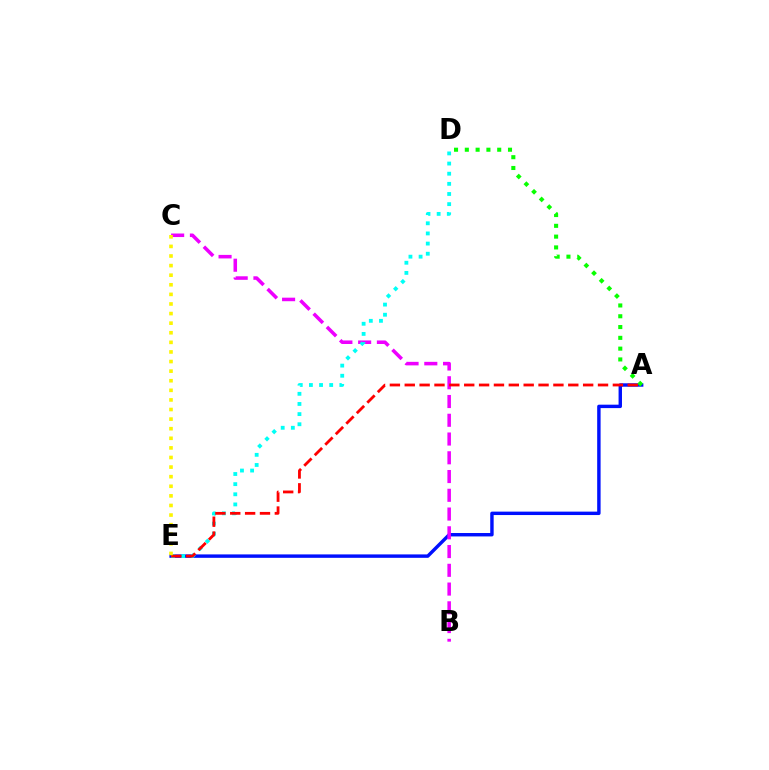{('A', 'E'): [{'color': '#0010ff', 'line_style': 'solid', 'thickness': 2.46}, {'color': '#ff0000', 'line_style': 'dashed', 'thickness': 2.02}], ('B', 'C'): [{'color': '#ee00ff', 'line_style': 'dashed', 'thickness': 2.55}], ('A', 'D'): [{'color': '#08ff00', 'line_style': 'dotted', 'thickness': 2.93}], ('D', 'E'): [{'color': '#00fff6', 'line_style': 'dotted', 'thickness': 2.76}], ('C', 'E'): [{'color': '#fcf500', 'line_style': 'dotted', 'thickness': 2.61}]}